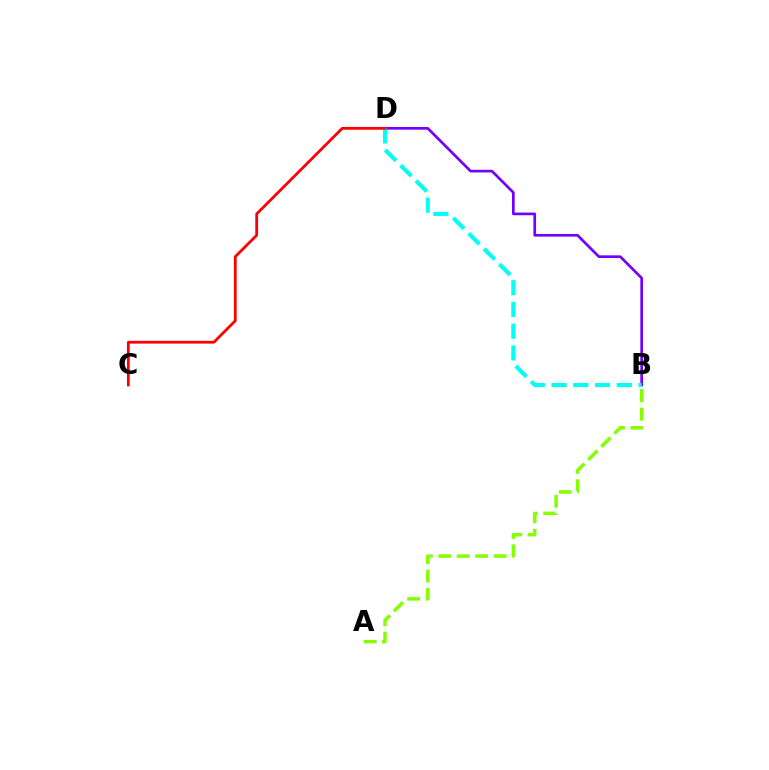{('B', 'D'): [{'color': '#7200ff', 'line_style': 'solid', 'thickness': 1.92}, {'color': '#00fff6', 'line_style': 'dashed', 'thickness': 2.95}], ('C', 'D'): [{'color': '#ff0000', 'line_style': 'solid', 'thickness': 2.0}], ('A', 'B'): [{'color': '#84ff00', 'line_style': 'dashed', 'thickness': 2.51}]}